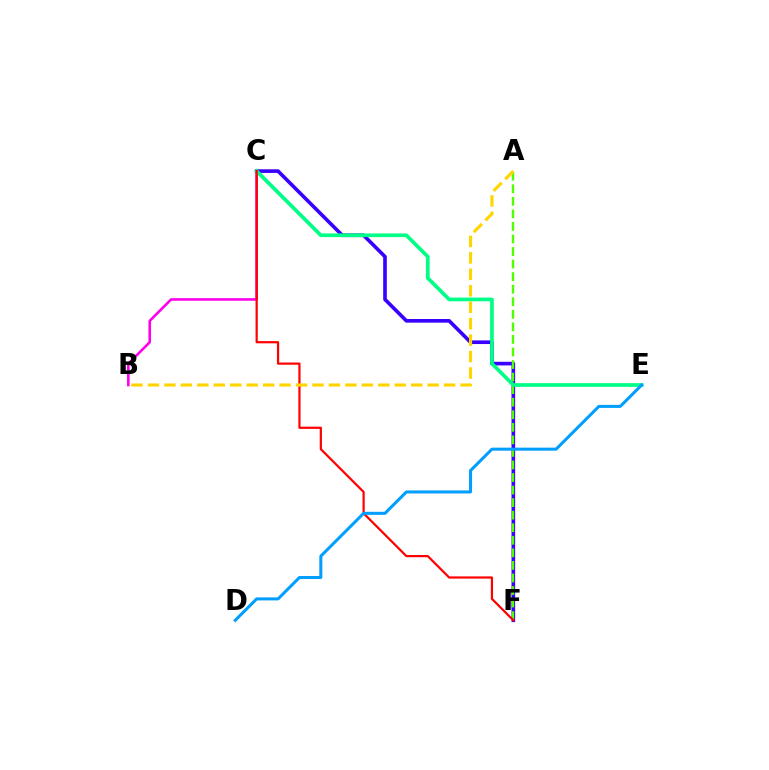{('C', 'F'): [{'color': '#3700ff', 'line_style': 'solid', 'thickness': 2.62}, {'color': '#ff0000', 'line_style': 'solid', 'thickness': 1.59}], ('B', 'C'): [{'color': '#ff00ed', 'line_style': 'solid', 'thickness': 1.87}], ('A', 'F'): [{'color': '#4fff00', 'line_style': 'dashed', 'thickness': 1.71}], ('C', 'E'): [{'color': '#00ff86', 'line_style': 'solid', 'thickness': 2.66}], ('A', 'B'): [{'color': '#ffd500', 'line_style': 'dashed', 'thickness': 2.24}], ('D', 'E'): [{'color': '#009eff', 'line_style': 'solid', 'thickness': 2.18}]}